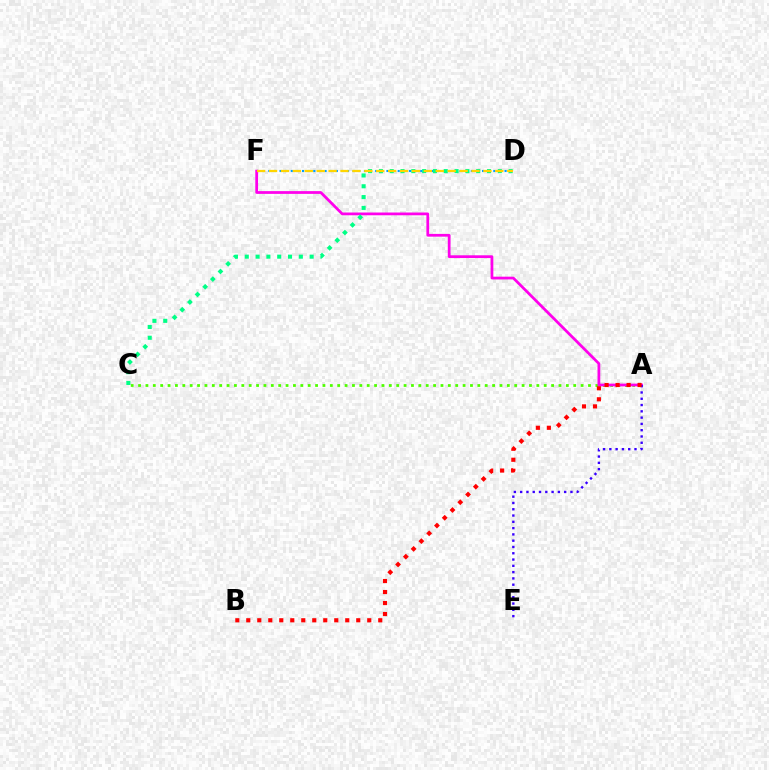{('D', 'F'): [{'color': '#009eff', 'line_style': 'dotted', 'thickness': 1.53}, {'color': '#ffd500', 'line_style': 'dashed', 'thickness': 1.62}], ('A', 'C'): [{'color': '#4fff00', 'line_style': 'dotted', 'thickness': 2.0}], ('A', 'F'): [{'color': '#ff00ed', 'line_style': 'solid', 'thickness': 1.98}], ('C', 'D'): [{'color': '#00ff86', 'line_style': 'dotted', 'thickness': 2.94}], ('A', 'E'): [{'color': '#3700ff', 'line_style': 'dotted', 'thickness': 1.71}], ('A', 'B'): [{'color': '#ff0000', 'line_style': 'dotted', 'thickness': 2.99}]}